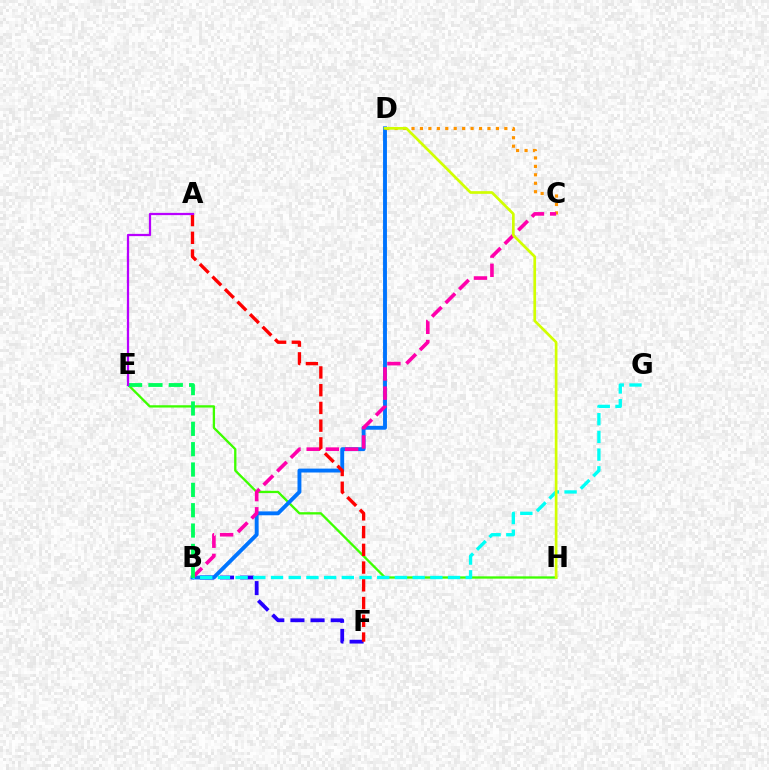{('E', 'H'): [{'color': '#3dff00', 'line_style': 'solid', 'thickness': 1.66}], ('B', 'F'): [{'color': '#2500ff', 'line_style': 'dashed', 'thickness': 2.74}], ('B', 'D'): [{'color': '#0074ff', 'line_style': 'solid', 'thickness': 2.8}], ('C', 'D'): [{'color': '#ff9400', 'line_style': 'dotted', 'thickness': 2.29}], ('B', 'C'): [{'color': '#ff00ac', 'line_style': 'dashed', 'thickness': 2.61}], ('A', 'F'): [{'color': '#ff0000', 'line_style': 'dashed', 'thickness': 2.41}], ('B', 'G'): [{'color': '#00fff6', 'line_style': 'dashed', 'thickness': 2.4}], ('B', 'E'): [{'color': '#00ff5c', 'line_style': 'dashed', 'thickness': 2.76}], ('D', 'H'): [{'color': '#d1ff00', 'line_style': 'solid', 'thickness': 1.93}], ('A', 'E'): [{'color': '#b900ff', 'line_style': 'solid', 'thickness': 1.62}]}